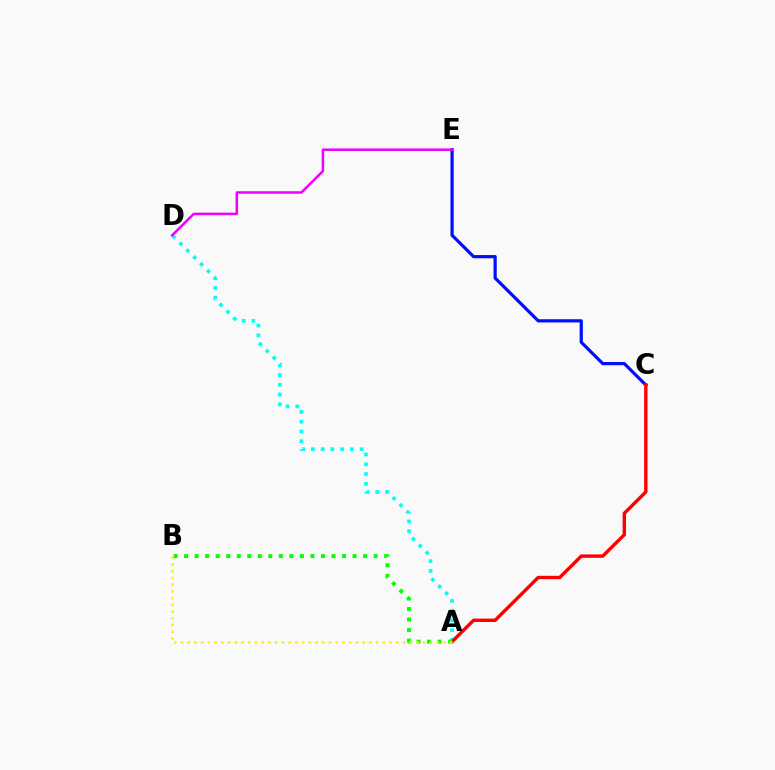{('A', 'D'): [{'color': '#00fff6', 'line_style': 'dotted', 'thickness': 2.65}], ('C', 'E'): [{'color': '#0010ff', 'line_style': 'solid', 'thickness': 2.32}], ('A', 'C'): [{'color': '#ff0000', 'line_style': 'solid', 'thickness': 2.44}], ('A', 'B'): [{'color': '#08ff00', 'line_style': 'dotted', 'thickness': 2.86}, {'color': '#fcf500', 'line_style': 'dotted', 'thickness': 1.83}], ('D', 'E'): [{'color': '#ee00ff', 'line_style': 'solid', 'thickness': 1.81}]}